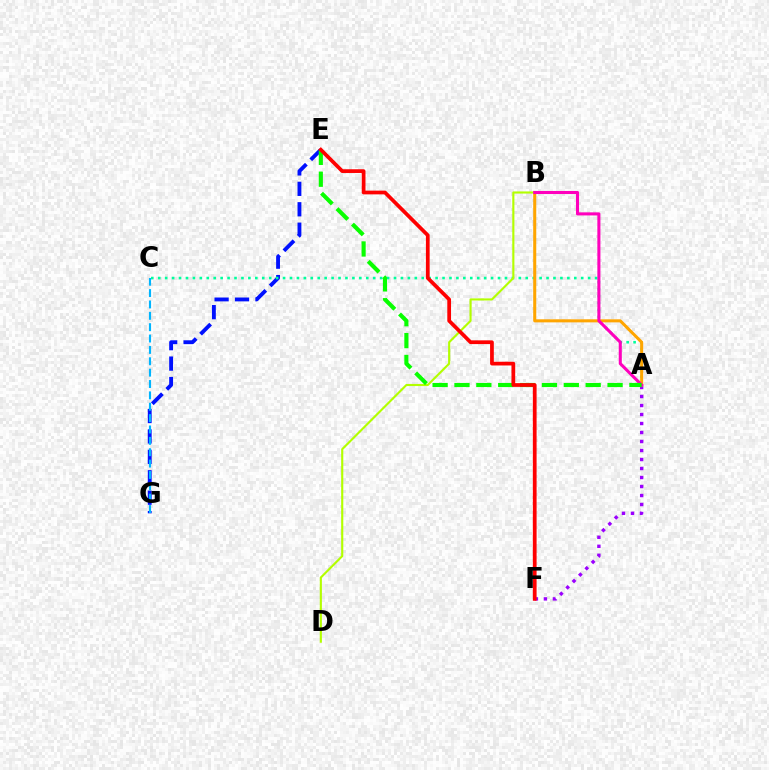{('E', 'G'): [{'color': '#0010ff', 'line_style': 'dashed', 'thickness': 2.77}], ('A', 'C'): [{'color': '#00ff9d', 'line_style': 'dotted', 'thickness': 1.88}], ('A', 'F'): [{'color': '#9b00ff', 'line_style': 'dotted', 'thickness': 2.45}], ('A', 'B'): [{'color': '#ffa500', 'line_style': 'solid', 'thickness': 2.2}, {'color': '#ff00bd', 'line_style': 'solid', 'thickness': 2.21}], ('B', 'D'): [{'color': '#b3ff00', 'line_style': 'solid', 'thickness': 1.53}], ('A', 'E'): [{'color': '#08ff00', 'line_style': 'dashed', 'thickness': 2.97}], ('E', 'F'): [{'color': '#ff0000', 'line_style': 'solid', 'thickness': 2.69}], ('C', 'G'): [{'color': '#00b5ff', 'line_style': 'dashed', 'thickness': 1.54}]}